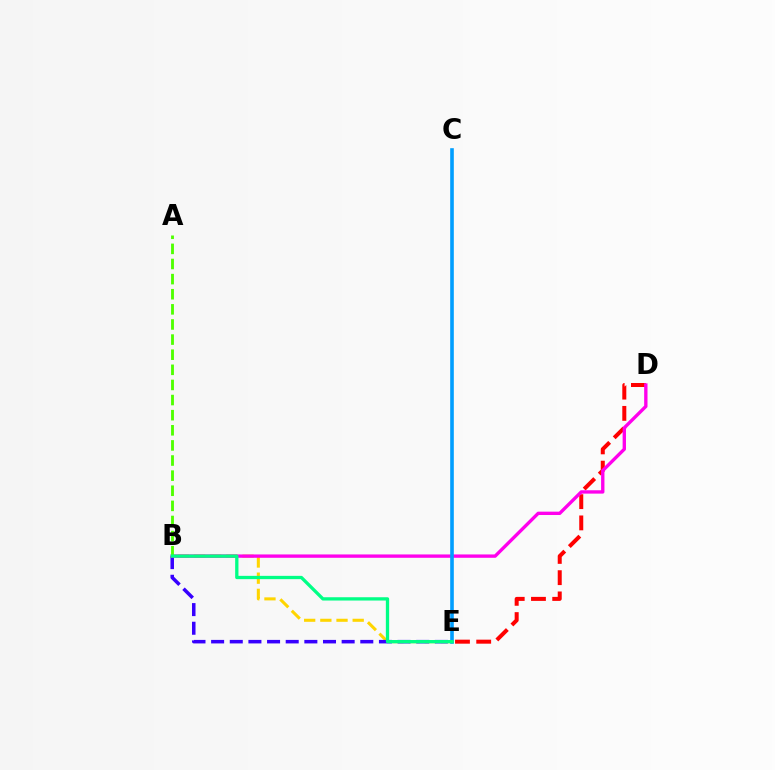{('B', 'E'): [{'color': '#ffd500', 'line_style': 'dashed', 'thickness': 2.2}, {'color': '#3700ff', 'line_style': 'dashed', 'thickness': 2.53}, {'color': '#00ff86', 'line_style': 'solid', 'thickness': 2.37}], ('D', 'E'): [{'color': '#ff0000', 'line_style': 'dashed', 'thickness': 2.89}], ('B', 'D'): [{'color': '#ff00ed', 'line_style': 'solid', 'thickness': 2.41}], ('C', 'E'): [{'color': '#009eff', 'line_style': 'solid', 'thickness': 2.6}], ('A', 'B'): [{'color': '#4fff00', 'line_style': 'dashed', 'thickness': 2.05}]}